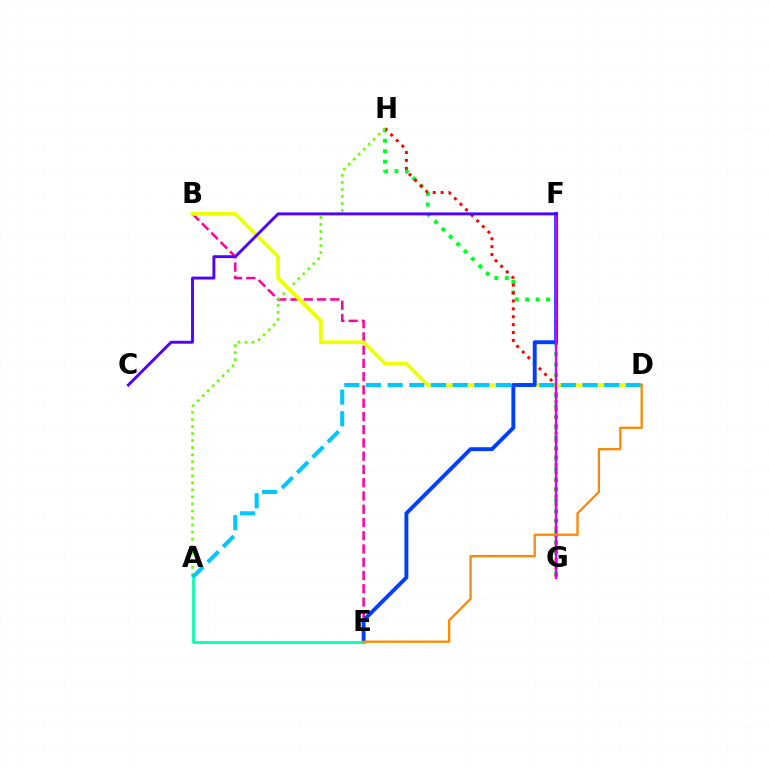{('B', 'E'): [{'color': '#ff00a0', 'line_style': 'dashed', 'thickness': 1.8}], ('G', 'H'): [{'color': '#00ff27', 'line_style': 'dotted', 'thickness': 2.84}, {'color': '#ff0000', 'line_style': 'dotted', 'thickness': 2.14}], ('A', 'H'): [{'color': '#66ff00', 'line_style': 'dotted', 'thickness': 1.91}], ('B', 'D'): [{'color': '#eeff00', 'line_style': 'solid', 'thickness': 2.66}], ('A', 'D'): [{'color': '#00c7ff', 'line_style': 'dashed', 'thickness': 2.94}], ('E', 'F'): [{'color': '#003fff', 'line_style': 'solid', 'thickness': 2.81}], ('A', 'E'): [{'color': '#00ffaf', 'line_style': 'solid', 'thickness': 1.95}], ('F', 'G'): [{'color': '#d600ff', 'line_style': 'solid', 'thickness': 1.68}], ('C', 'F'): [{'color': '#4f00ff', 'line_style': 'solid', 'thickness': 2.09}], ('D', 'E'): [{'color': '#ff8800', 'line_style': 'solid', 'thickness': 1.65}]}